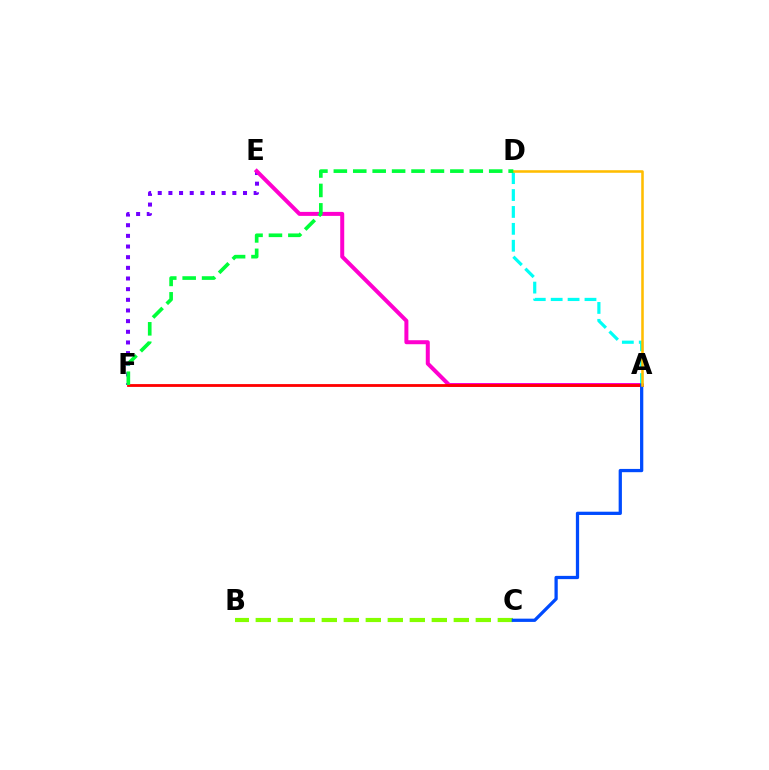{('E', 'F'): [{'color': '#7200ff', 'line_style': 'dotted', 'thickness': 2.9}], ('A', 'E'): [{'color': '#ff00cf', 'line_style': 'solid', 'thickness': 2.88}], ('A', 'D'): [{'color': '#00fff6', 'line_style': 'dashed', 'thickness': 2.3}, {'color': '#ffbd00', 'line_style': 'solid', 'thickness': 1.84}], ('A', 'F'): [{'color': '#ff0000', 'line_style': 'solid', 'thickness': 2.02}], ('B', 'C'): [{'color': '#84ff00', 'line_style': 'dashed', 'thickness': 2.99}], ('A', 'C'): [{'color': '#004bff', 'line_style': 'solid', 'thickness': 2.35}], ('D', 'F'): [{'color': '#00ff39', 'line_style': 'dashed', 'thickness': 2.64}]}